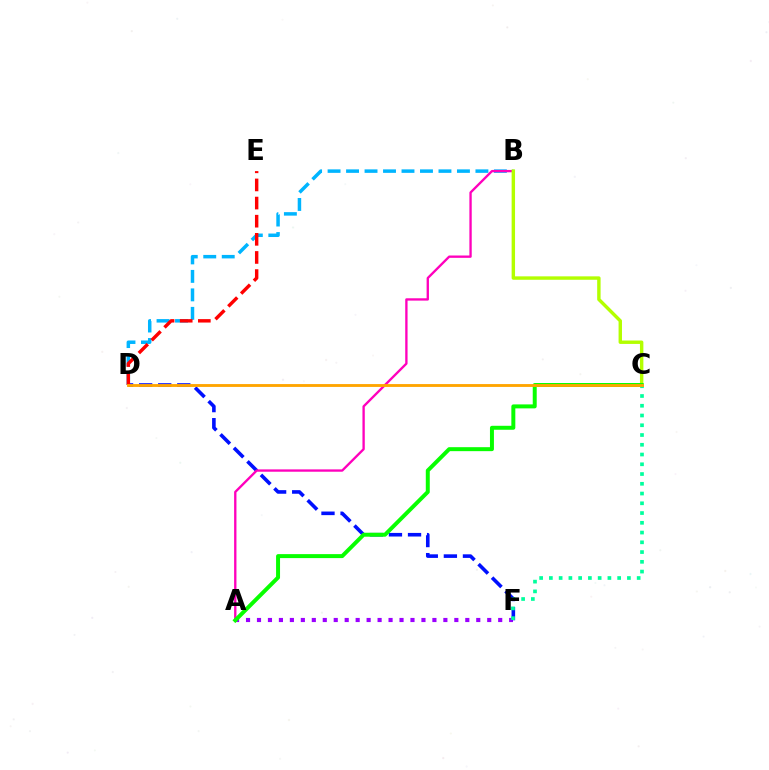{('A', 'F'): [{'color': '#9b00ff', 'line_style': 'dotted', 'thickness': 2.98}], ('B', 'D'): [{'color': '#00b5ff', 'line_style': 'dashed', 'thickness': 2.51}], ('D', 'F'): [{'color': '#0010ff', 'line_style': 'dashed', 'thickness': 2.59}], ('A', 'B'): [{'color': '#ff00bd', 'line_style': 'solid', 'thickness': 1.68}], ('B', 'C'): [{'color': '#b3ff00', 'line_style': 'solid', 'thickness': 2.46}], ('A', 'C'): [{'color': '#08ff00', 'line_style': 'solid', 'thickness': 2.86}], ('D', 'E'): [{'color': '#ff0000', 'line_style': 'dashed', 'thickness': 2.46}], ('C', 'F'): [{'color': '#00ff9d', 'line_style': 'dotted', 'thickness': 2.65}], ('C', 'D'): [{'color': '#ffa500', 'line_style': 'solid', 'thickness': 2.05}]}